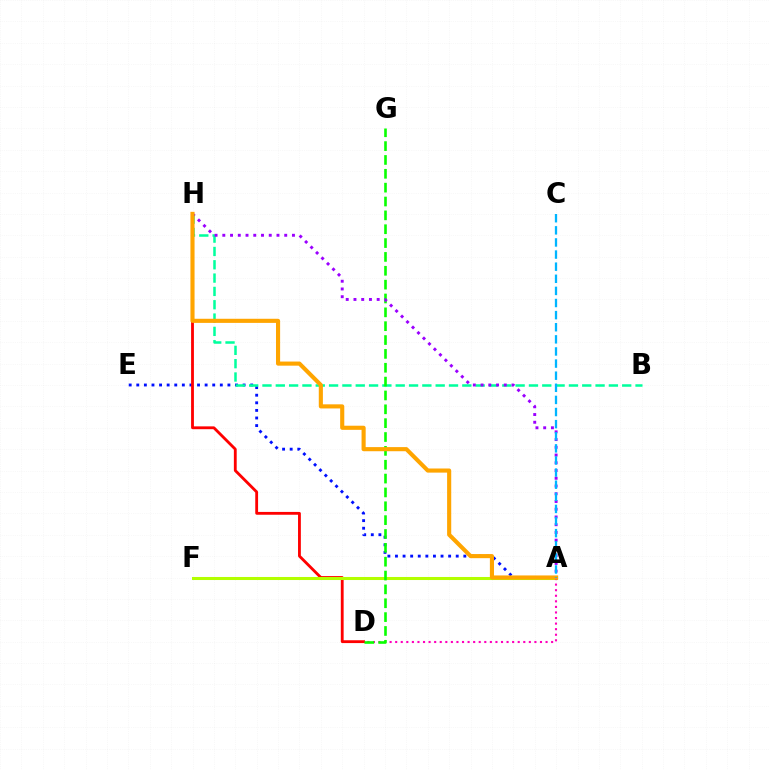{('A', 'E'): [{'color': '#0010ff', 'line_style': 'dotted', 'thickness': 2.06}], ('D', 'H'): [{'color': '#ff0000', 'line_style': 'solid', 'thickness': 2.03}], ('A', 'F'): [{'color': '#b3ff00', 'line_style': 'solid', 'thickness': 2.2}], ('B', 'H'): [{'color': '#00ff9d', 'line_style': 'dashed', 'thickness': 1.81}], ('A', 'D'): [{'color': '#ff00bd', 'line_style': 'dotted', 'thickness': 1.51}], ('D', 'G'): [{'color': '#08ff00', 'line_style': 'dashed', 'thickness': 1.88}], ('A', 'H'): [{'color': '#9b00ff', 'line_style': 'dotted', 'thickness': 2.1}, {'color': '#ffa500', 'line_style': 'solid', 'thickness': 2.96}], ('A', 'C'): [{'color': '#00b5ff', 'line_style': 'dashed', 'thickness': 1.65}]}